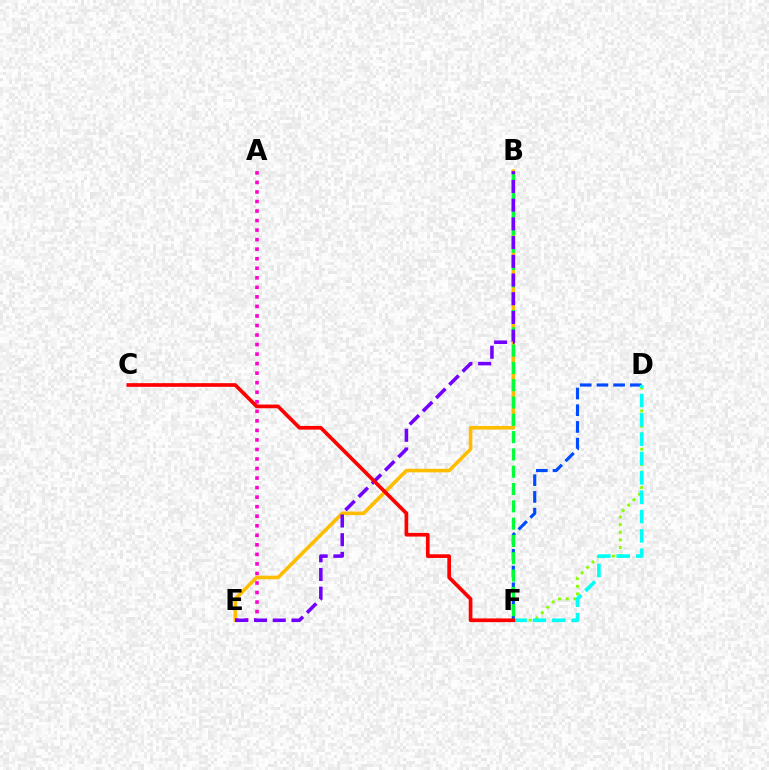{('D', 'F'): [{'color': '#84ff00', 'line_style': 'dotted', 'thickness': 2.08}, {'color': '#004bff', 'line_style': 'dashed', 'thickness': 2.27}, {'color': '#00fff6', 'line_style': 'dashed', 'thickness': 2.63}], ('B', 'E'): [{'color': '#ffbd00', 'line_style': 'solid', 'thickness': 2.58}, {'color': '#7200ff', 'line_style': 'dashed', 'thickness': 2.54}], ('B', 'F'): [{'color': '#00ff39', 'line_style': 'dashed', 'thickness': 2.35}], ('A', 'E'): [{'color': '#ff00cf', 'line_style': 'dotted', 'thickness': 2.59}], ('C', 'F'): [{'color': '#ff0000', 'line_style': 'solid', 'thickness': 2.65}]}